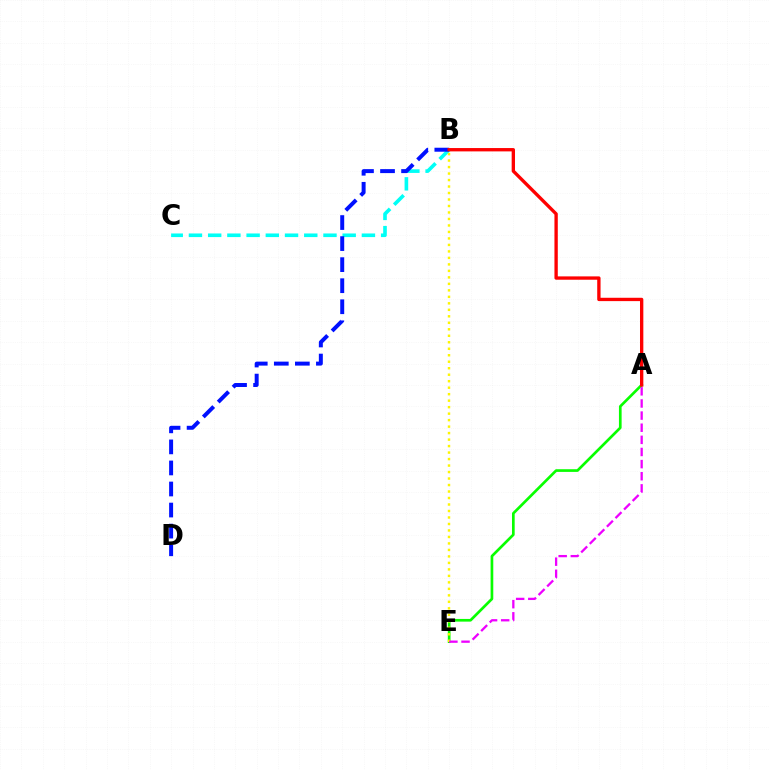{('B', 'C'): [{'color': '#00fff6', 'line_style': 'dashed', 'thickness': 2.61}], ('A', 'E'): [{'color': '#08ff00', 'line_style': 'solid', 'thickness': 1.93}, {'color': '#ee00ff', 'line_style': 'dashed', 'thickness': 1.65}], ('B', 'D'): [{'color': '#0010ff', 'line_style': 'dashed', 'thickness': 2.86}], ('B', 'E'): [{'color': '#fcf500', 'line_style': 'dotted', 'thickness': 1.76}], ('A', 'B'): [{'color': '#ff0000', 'line_style': 'solid', 'thickness': 2.41}]}